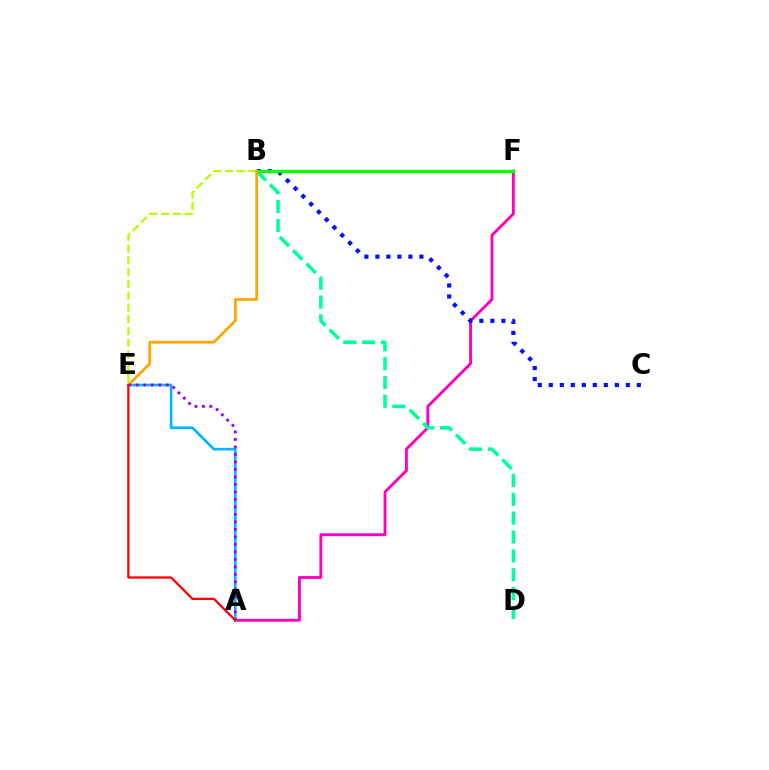{('A', 'F'): [{'color': '#ff00bd', 'line_style': 'solid', 'thickness': 2.06}], ('B', 'C'): [{'color': '#0010ff', 'line_style': 'dotted', 'thickness': 2.99}], ('B', 'D'): [{'color': '#00ff9d', 'line_style': 'dashed', 'thickness': 2.56}], ('A', 'E'): [{'color': '#00b5ff', 'line_style': 'solid', 'thickness': 1.9}, {'color': '#9b00ff', 'line_style': 'dotted', 'thickness': 2.04}, {'color': '#ff0000', 'line_style': 'solid', 'thickness': 1.63}], ('B', 'F'): [{'color': '#08ff00', 'line_style': 'solid', 'thickness': 2.41}], ('B', 'E'): [{'color': '#b3ff00', 'line_style': 'dashed', 'thickness': 1.6}, {'color': '#ffa500', 'line_style': 'solid', 'thickness': 1.97}]}